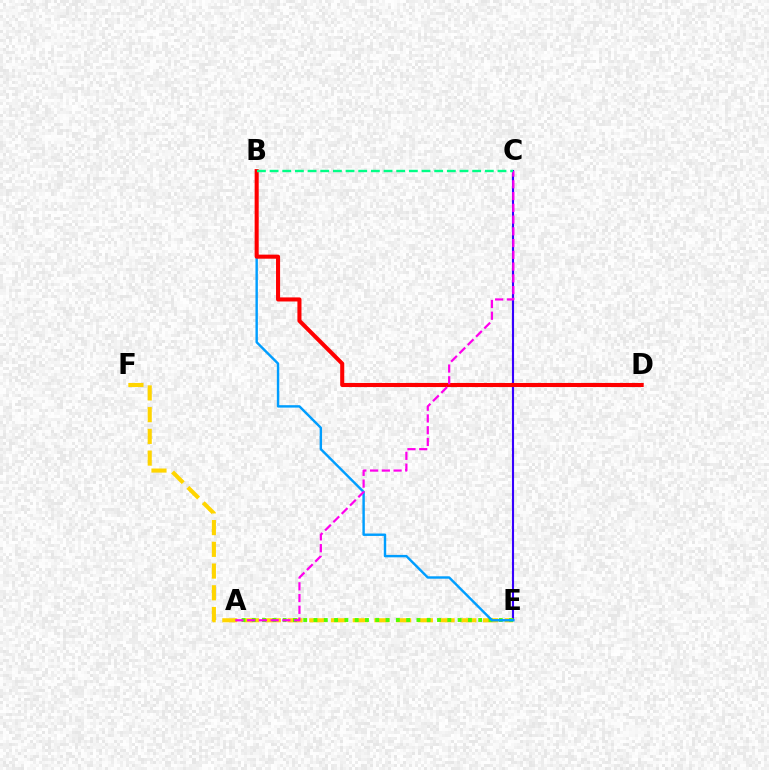{('C', 'E'): [{'color': '#3700ff', 'line_style': 'solid', 'thickness': 1.52}], ('E', 'F'): [{'color': '#ffd500', 'line_style': 'dashed', 'thickness': 2.95}], ('A', 'E'): [{'color': '#4fff00', 'line_style': 'dotted', 'thickness': 2.8}], ('B', 'E'): [{'color': '#009eff', 'line_style': 'solid', 'thickness': 1.74}], ('B', 'D'): [{'color': '#ff0000', 'line_style': 'solid', 'thickness': 2.93}], ('A', 'C'): [{'color': '#ff00ed', 'line_style': 'dashed', 'thickness': 1.6}], ('B', 'C'): [{'color': '#00ff86', 'line_style': 'dashed', 'thickness': 1.72}]}